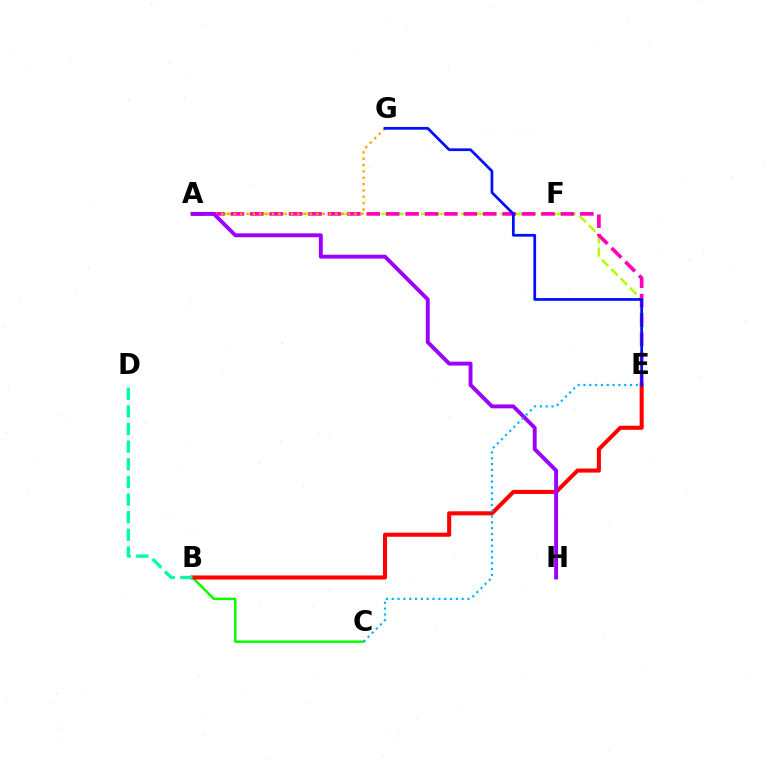{('B', 'C'): [{'color': '#08ff00', 'line_style': 'solid', 'thickness': 1.81}], ('B', 'E'): [{'color': '#ff0000', 'line_style': 'solid', 'thickness': 2.92}], ('A', 'E'): [{'color': '#b3ff00', 'line_style': 'dashed', 'thickness': 1.8}, {'color': '#ff00bd', 'line_style': 'dashed', 'thickness': 2.64}], ('B', 'D'): [{'color': '#00ff9d', 'line_style': 'dashed', 'thickness': 2.4}], ('A', 'G'): [{'color': '#ffa500', 'line_style': 'dotted', 'thickness': 1.72}], ('E', 'G'): [{'color': '#0010ff', 'line_style': 'solid', 'thickness': 1.97}], ('A', 'H'): [{'color': '#9b00ff', 'line_style': 'solid', 'thickness': 2.8}], ('C', 'E'): [{'color': '#00b5ff', 'line_style': 'dotted', 'thickness': 1.58}]}